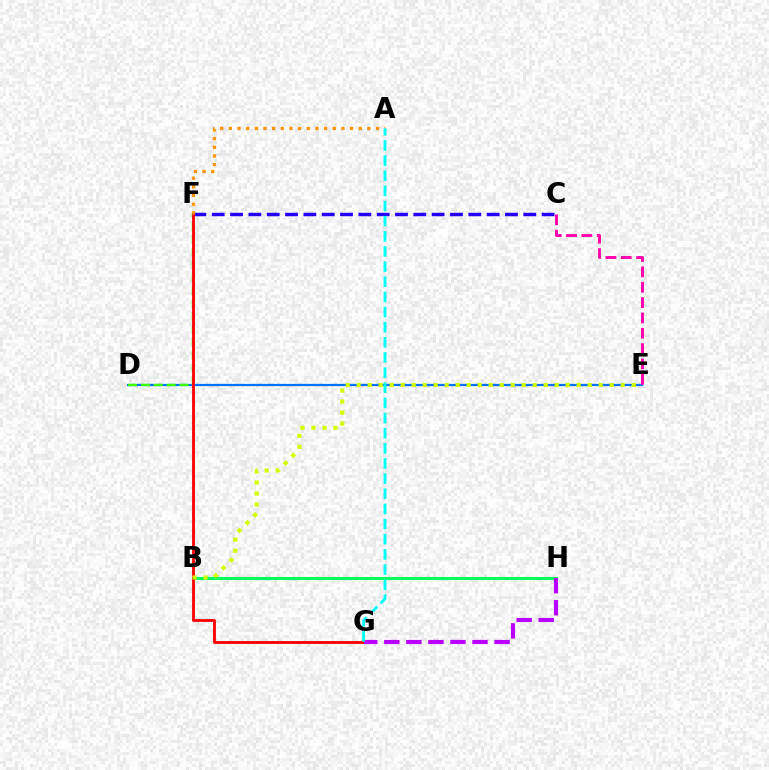{('D', 'E'): [{'color': '#0074ff', 'line_style': 'solid', 'thickness': 1.61}], ('D', 'F'): [{'color': '#3dff00', 'line_style': 'dashed', 'thickness': 1.75}], ('B', 'H'): [{'color': '#00ff5c', 'line_style': 'solid', 'thickness': 2.21}], ('C', 'F'): [{'color': '#2500ff', 'line_style': 'dashed', 'thickness': 2.49}], ('F', 'G'): [{'color': '#ff0000', 'line_style': 'solid', 'thickness': 2.02}], ('G', 'H'): [{'color': '#b900ff', 'line_style': 'dashed', 'thickness': 3.0}], ('B', 'E'): [{'color': '#d1ff00', 'line_style': 'dotted', 'thickness': 2.99}], ('A', 'F'): [{'color': '#ff9400', 'line_style': 'dotted', 'thickness': 2.35}], ('C', 'E'): [{'color': '#ff00ac', 'line_style': 'dashed', 'thickness': 2.08}], ('A', 'G'): [{'color': '#00fff6', 'line_style': 'dashed', 'thickness': 2.06}]}